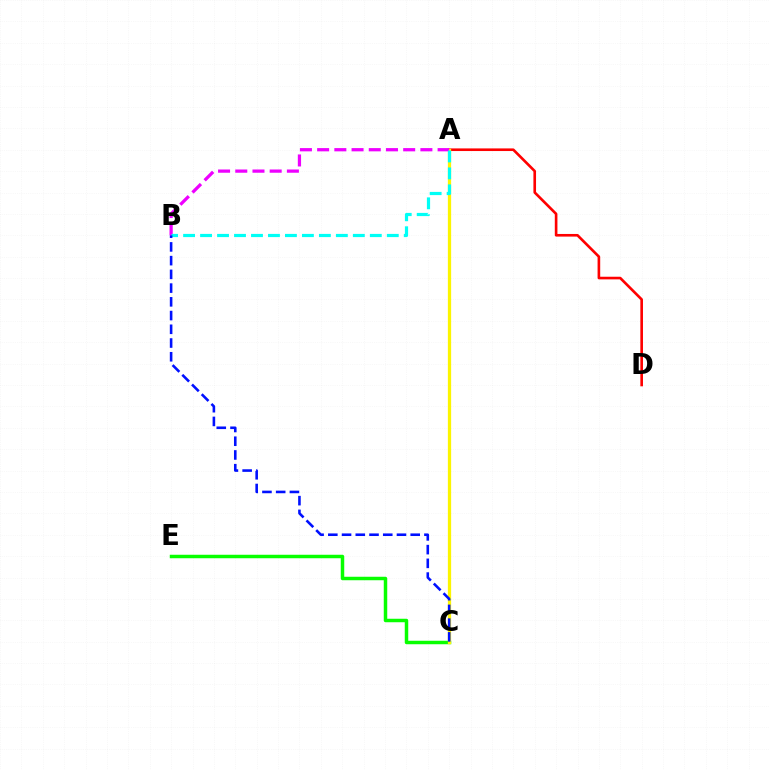{('A', 'D'): [{'color': '#ff0000', 'line_style': 'solid', 'thickness': 1.9}], ('C', 'E'): [{'color': '#08ff00', 'line_style': 'solid', 'thickness': 2.5}], ('A', 'C'): [{'color': '#fcf500', 'line_style': 'solid', 'thickness': 2.35}], ('A', 'B'): [{'color': '#ee00ff', 'line_style': 'dashed', 'thickness': 2.34}, {'color': '#00fff6', 'line_style': 'dashed', 'thickness': 2.31}], ('B', 'C'): [{'color': '#0010ff', 'line_style': 'dashed', 'thickness': 1.87}]}